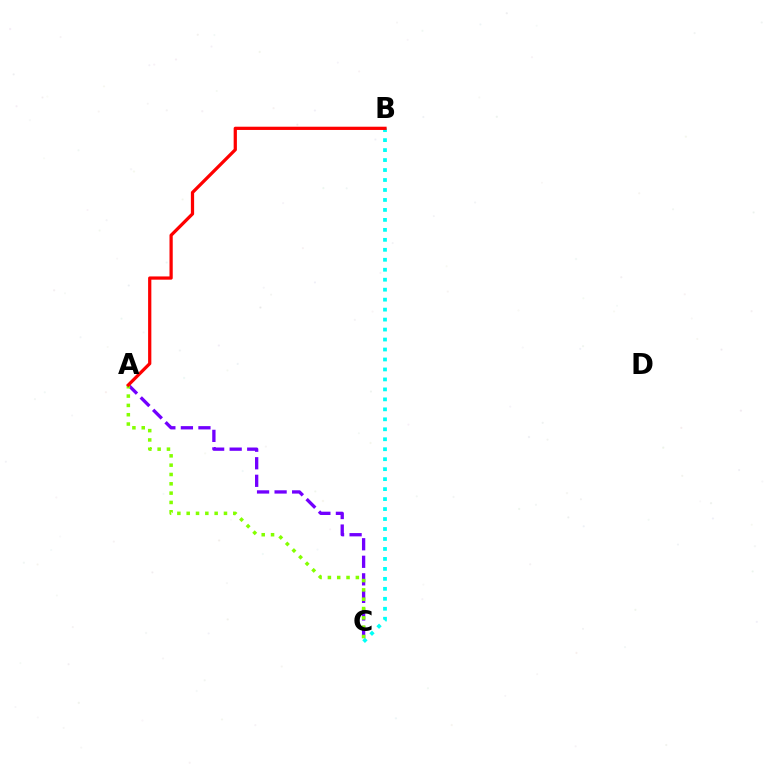{('B', 'C'): [{'color': '#00fff6', 'line_style': 'dotted', 'thickness': 2.71}], ('A', 'C'): [{'color': '#7200ff', 'line_style': 'dashed', 'thickness': 2.38}, {'color': '#84ff00', 'line_style': 'dotted', 'thickness': 2.53}], ('A', 'B'): [{'color': '#ff0000', 'line_style': 'solid', 'thickness': 2.33}]}